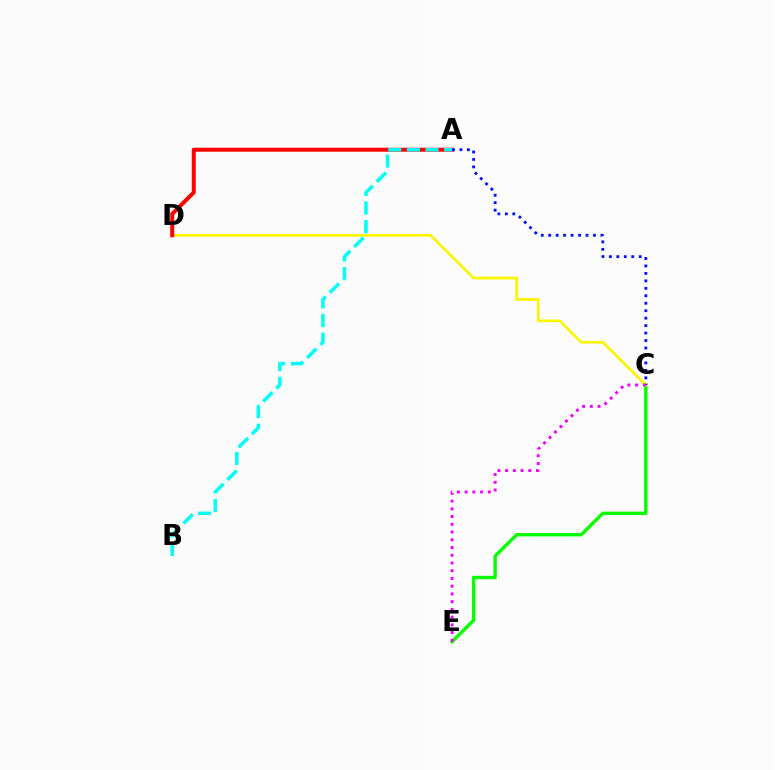{('C', 'E'): [{'color': '#08ff00', 'line_style': 'solid', 'thickness': 2.45}, {'color': '#ee00ff', 'line_style': 'dotted', 'thickness': 2.1}], ('C', 'D'): [{'color': '#fcf500', 'line_style': 'solid', 'thickness': 1.95}], ('A', 'D'): [{'color': '#ff0000', 'line_style': 'solid', 'thickness': 2.87}], ('A', 'C'): [{'color': '#0010ff', 'line_style': 'dotted', 'thickness': 2.03}], ('A', 'B'): [{'color': '#00fff6', 'line_style': 'dashed', 'thickness': 2.53}]}